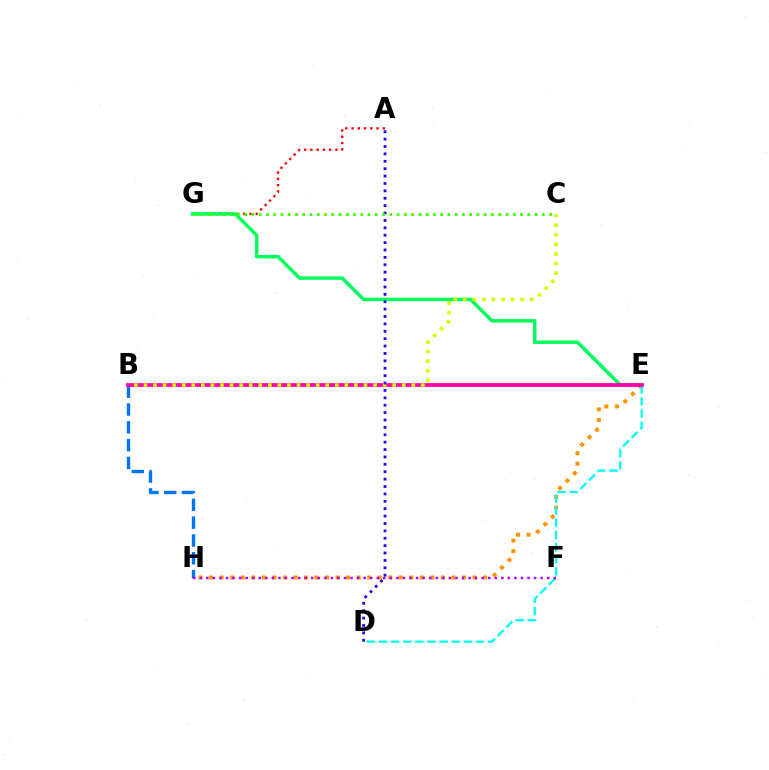{('E', 'H'): [{'color': '#ff9400', 'line_style': 'dotted', 'thickness': 2.86}], ('A', 'G'): [{'color': '#ff0000', 'line_style': 'dotted', 'thickness': 1.7}], ('E', 'G'): [{'color': '#00ff5c', 'line_style': 'solid', 'thickness': 2.51}], ('B', 'H'): [{'color': '#0074ff', 'line_style': 'dashed', 'thickness': 2.42}], ('D', 'E'): [{'color': '#00fff6', 'line_style': 'dashed', 'thickness': 1.65}], ('B', 'E'): [{'color': '#ff00ac', 'line_style': 'solid', 'thickness': 2.72}], ('F', 'H'): [{'color': '#b900ff', 'line_style': 'dotted', 'thickness': 1.78}], ('B', 'C'): [{'color': '#d1ff00', 'line_style': 'dotted', 'thickness': 2.6}], ('A', 'D'): [{'color': '#2500ff', 'line_style': 'dotted', 'thickness': 2.01}], ('C', 'G'): [{'color': '#3dff00', 'line_style': 'dotted', 'thickness': 1.97}]}